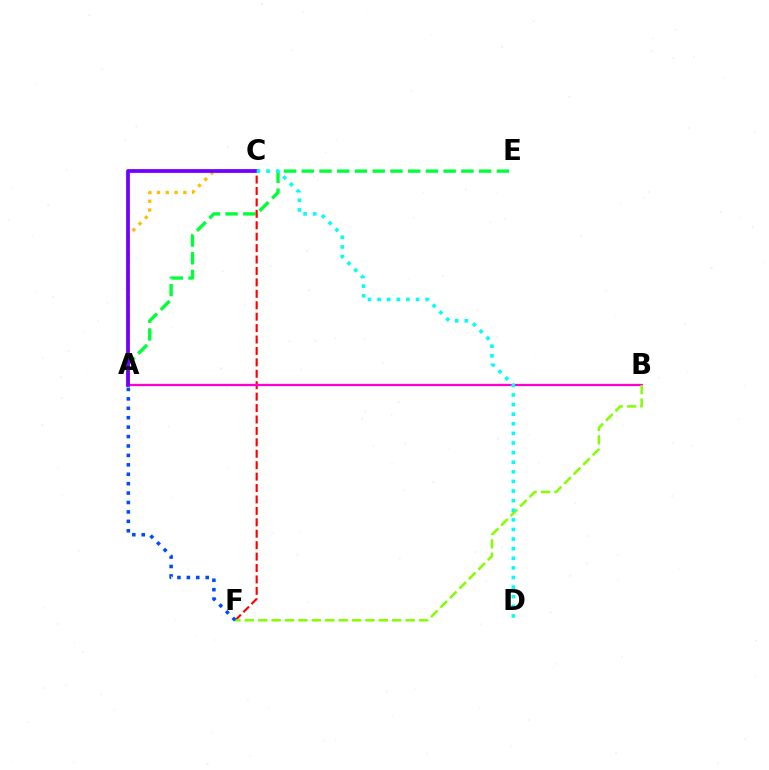{('A', 'E'): [{'color': '#00ff39', 'line_style': 'dashed', 'thickness': 2.41}], ('A', 'C'): [{'color': '#ffbd00', 'line_style': 'dotted', 'thickness': 2.38}, {'color': '#7200ff', 'line_style': 'solid', 'thickness': 2.72}], ('C', 'F'): [{'color': '#ff0000', 'line_style': 'dashed', 'thickness': 1.55}], ('A', 'B'): [{'color': '#ff00cf', 'line_style': 'solid', 'thickness': 1.64}], ('B', 'F'): [{'color': '#84ff00', 'line_style': 'dashed', 'thickness': 1.82}], ('C', 'D'): [{'color': '#00fff6', 'line_style': 'dotted', 'thickness': 2.61}], ('A', 'F'): [{'color': '#004bff', 'line_style': 'dotted', 'thickness': 2.56}]}